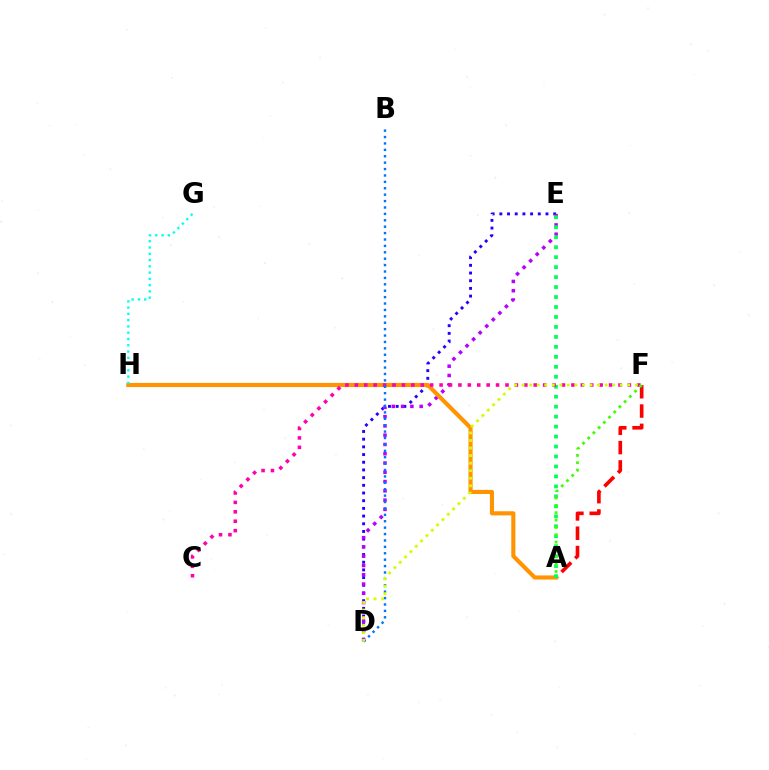{('D', 'E'): [{'color': '#2500ff', 'line_style': 'dotted', 'thickness': 2.09}, {'color': '#b900ff', 'line_style': 'dotted', 'thickness': 2.52}], ('A', 'F'): [{'color': '#ff0000', 'line_style': 'dashed', 'thickness': 2.62}, {'color': '#3dff00', 'line_style': 'dotted', 'thickness': 2.0}], ('A', 'H'): [{'color': '#ff9400', 'line_style': 'solid', 'thickness': 2.96}], ('A', 'E'): [{'color': '#00ff5c', 'line_style': 'dotted', 'thickness': 2.71}], ('C', 'F'): [{'color': '#ff00ac', 'line_style': 'dotted', 'thickness': 2.56}], ('B', 'D'): [{'color': '#0074ff', 'line_style': 'dotted', 'thickness': 1.74}], ('G', 'H'): [{'color': '#00fff6', 'line_style': 'dotted', 'thickness': 1.7}], ('D', 'F'): [{'color': '#d1ff00', 'line_style': 'dotted', 'thickness': 2.05}]}